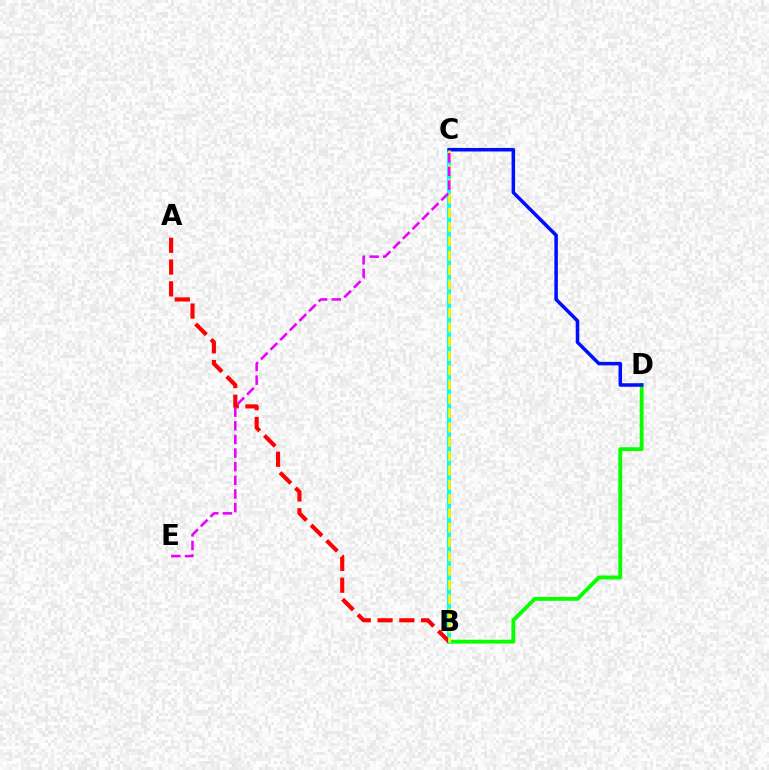{('B', 'D'): [{'color': '#08ff00', 'line_style': 'solid', 'thickness': 2.77}], ('B', 'C'): [{'color': '#00fff6', 'line_style': 'solid', 'thickness': 2.87}, {'color': '#fcf500', 'line_style': 'dashed', 'thickness': 1.94}], ('A', 'B'): [{'color': '#ff0000', 'line_style': 'dashed', 'thickness': 2.96}], ('C', 'D'): [{'color': '#0010ff', 'line_style': 'solid', 'thickness': 2.54}], ('C', 'E'): [{'color': '#ee00ff', 'line_style': 'dashed', 'thickness': 1.85}]}